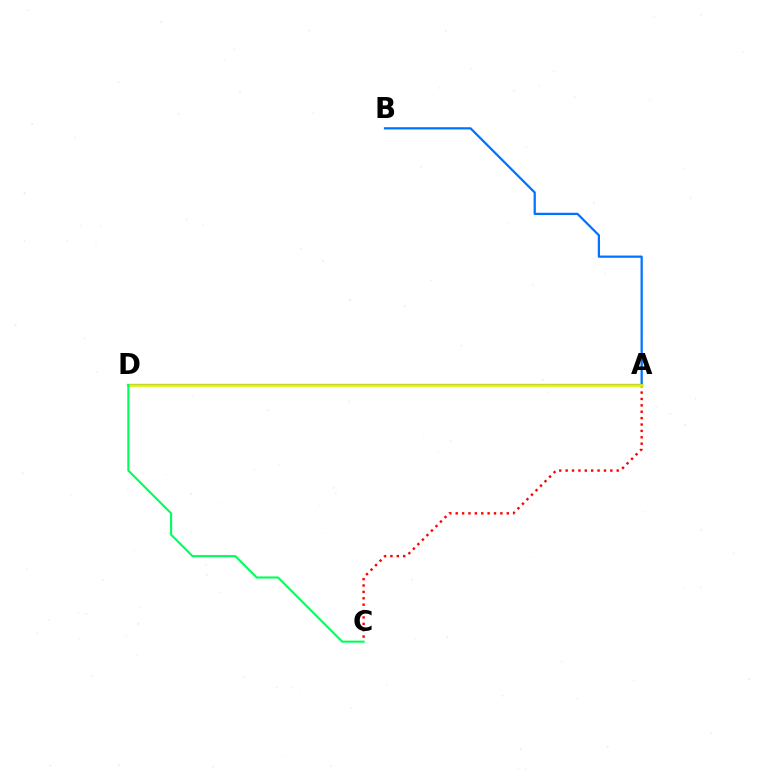{('A', 'D'): [{'color': '#b900ff', 'line_style': 'solid', 'thickness': 1.55}, {'color': '#d1ff00', 'line_style': 'solid', 'thickness': 1.92}], ('A', 'B'): [{'color': '#0074ff', 'line_style': 'solid', 'thickness': 1.62}], ('A', 'C'): [{'color': '#ff0000', 'line_style': 'dotted', 'thickness': 1.73}], ('C', 'D'): [{'color': '#00ff5c', 'line_style': 'solid', 'thickness': 1.52}]}